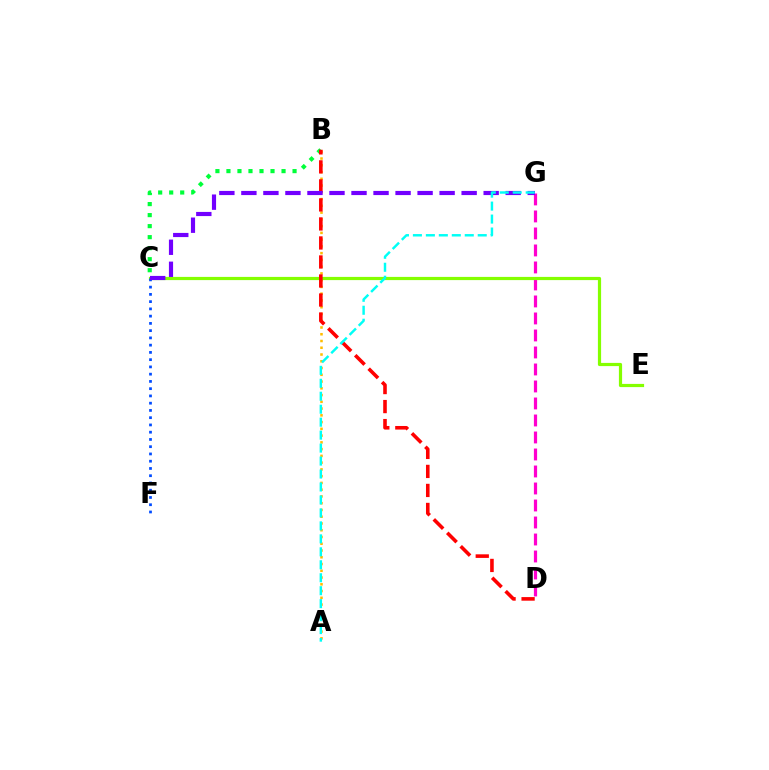{('D', 'G'): [{'color': '#ff00cf', 'line_style': 'dashed', 'thickness': 2.31}], ('B', 'C'): [{'color': '#00ff39', 'line_style': 'dotted', 'thickness': 2.99}], ('A', 'B'): [{'color': '#ffbd00', 'line_style': 'dotted', 'thickness': 1.84}], ('C', 'E'): [{'color': '#84ff00', 'line_style': 'solid', 'thickness': 2.3}], ('B', 'D'): [{'color': '#ff0000', 'line_style': 'dashed', 'thickness': 2.58}], ('C', 'F'): [{'color': '#004bff', 'line_style': 'dotted', 'thickness': 1.97}], ('C', 'G'): [{'color': '#7200ff', 'line_style': 'dashed', 'thickness': 2.99}], ('A', 'G'): [{'color': '#00fff6', 'line_style': 'dashed', 'thickness': 1.76}]}